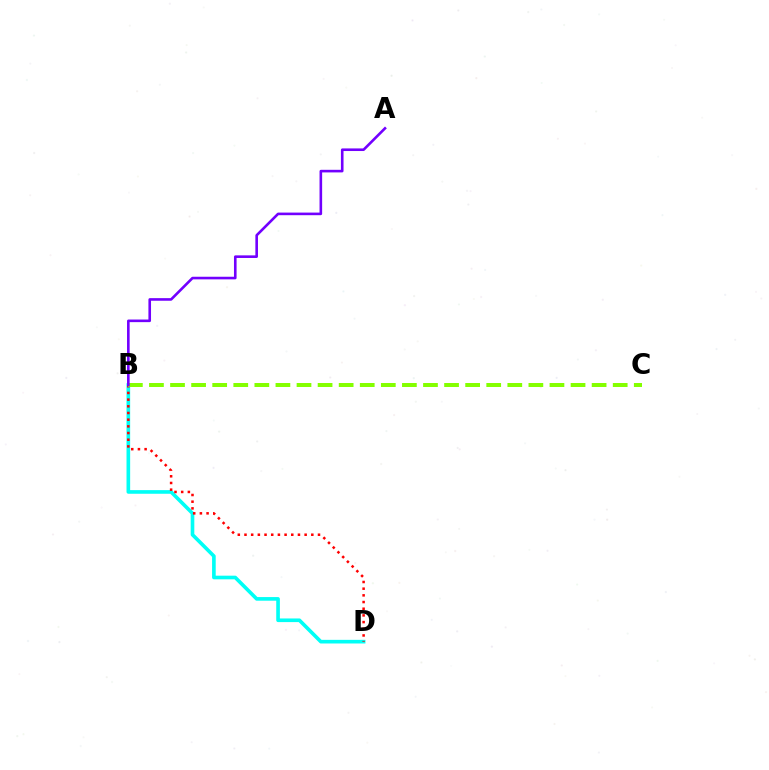{('B', 'D'): [{'color': '#00fff6', 'line_style': 'solid', 'thickness': 2.62}, {'color': '#ff0000', 'line_style': 'dotted', 'thickness': 1.82}], ('B', 'C'): [{'color': '#84ff00', 'line_style': 'dashed', 'thickness': 2.86}], ('A', 'B'): [{'color': '#7200ff', 'line_style': 'solid', 'thickness': 1.88}]}